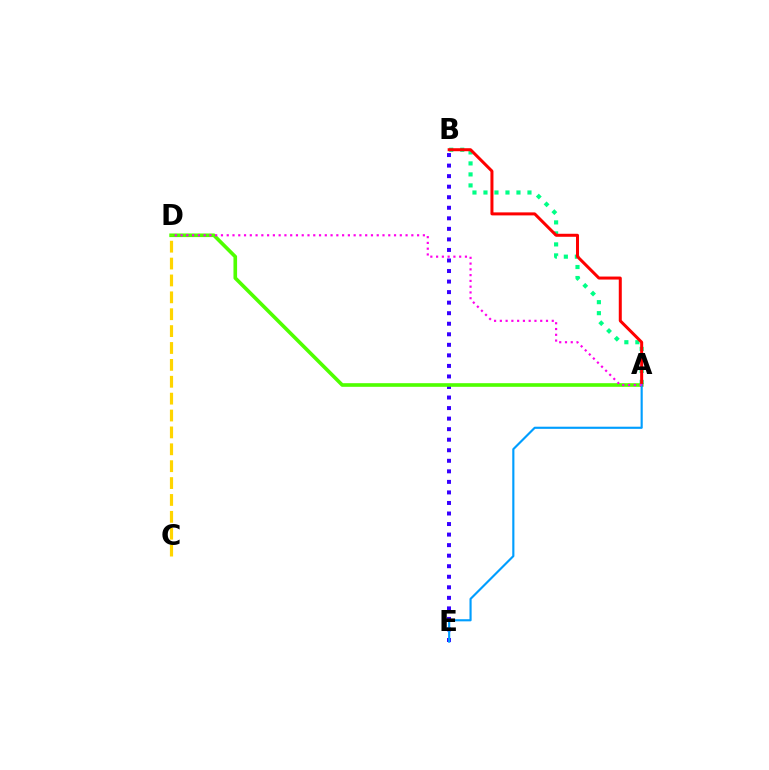{('B', 'E'): [{'color': '#3700ff', 'line_style': 'dotted', 'thickness': 2.86}], ('A', 'B'): [{'color': '#00ff86', 'line_style': 'dotted', 'thickness': 2.99}, {'color': '#ff0000', 'line_style': 'solid', 'thickness': 2.17}], ('A', 'D'): [{'color': '#4fff00', 'line_style': 'solid', 'thickness': 2.61}, {'color': '#ff00ed', 'line_style': 'dotted', 'thickness': 1.57}], ('A', 'E'): [{'color': '#009eff', 'line_style': 'solid', 'thickness': 1.54}], ('C', 'D'): [{'color': '#ffd500', 'line_style': 'dashed', 'thickness': 2.29}]}